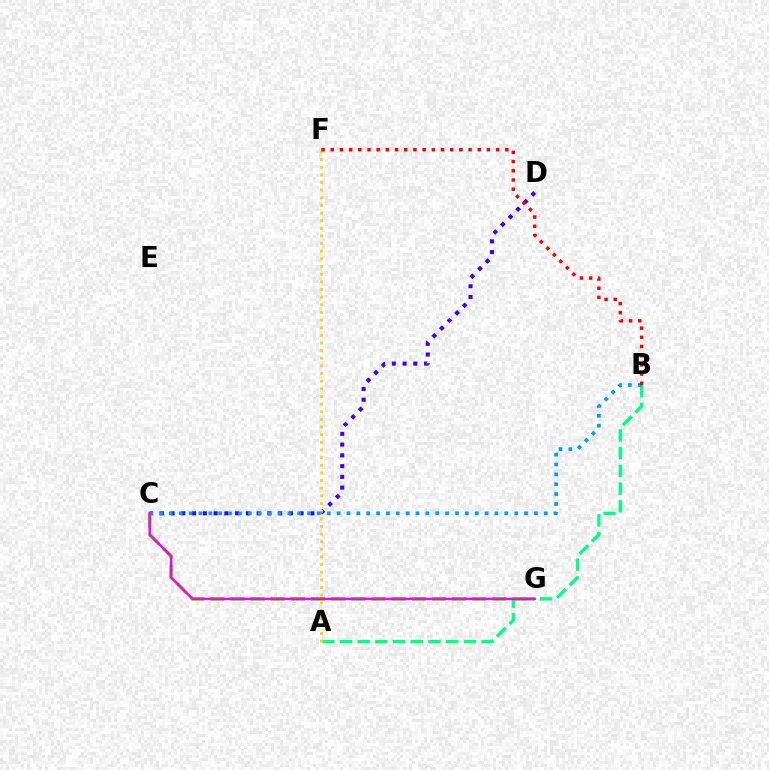{('C', 'D'): [{'color': '#3700ff', 'line_style': 'dotted', 'thickness': 2.92}], ('A', 'B'): [{'color': '#00ff86', 'line_style': 'dashed', 'thickness': 2.41}], ('A', 'F'): [{'color': '#ffd500', 'line_style': 'dotted', 'thickness': 2.08}], ('C', 'G'): [{'color': '#4fff00', 'line_style': 'dashed', 'thickness': 2.74}, {'color': '#ff00ed', 'line_style': 'solid', 'thickness': 1.79}], ('B', 'C'): [{'color': '#009eff', 'line_style': 'dotted', 'thickness': 2.68}], ('B', 'F'): [{'color': '#ff0000', 'line_style': 'dotted', 'thickness': 2.5}]}